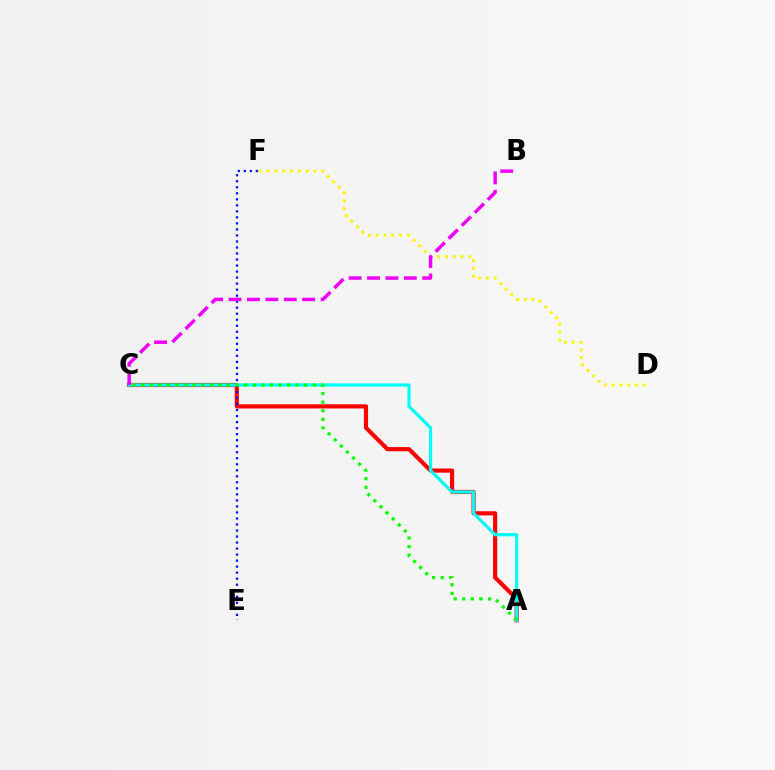{('A', 'C'): [{'color': '#ff0000', 'line_style': 'solid', 'thickness': 3.0}, {'color': '#00fff6', 'line_style': 'solid', 'thickness': 2.3}, {'color': '#08ff00', 'line_style': 'dotted', 'thickness': 2.33}], ('D', 'F'): [{'color': '#fcf500', 'line_style': 'dotted', 'thickness': 2.12}], ('E', 'F'): [{'color': '#0010ff', 'line_style': 'dotted', 'thickness': 1.64}], ('B', 'C'): [{'color': '#ee00ff', 'line_style': 'dashed', 'thickness': 2.5}]}